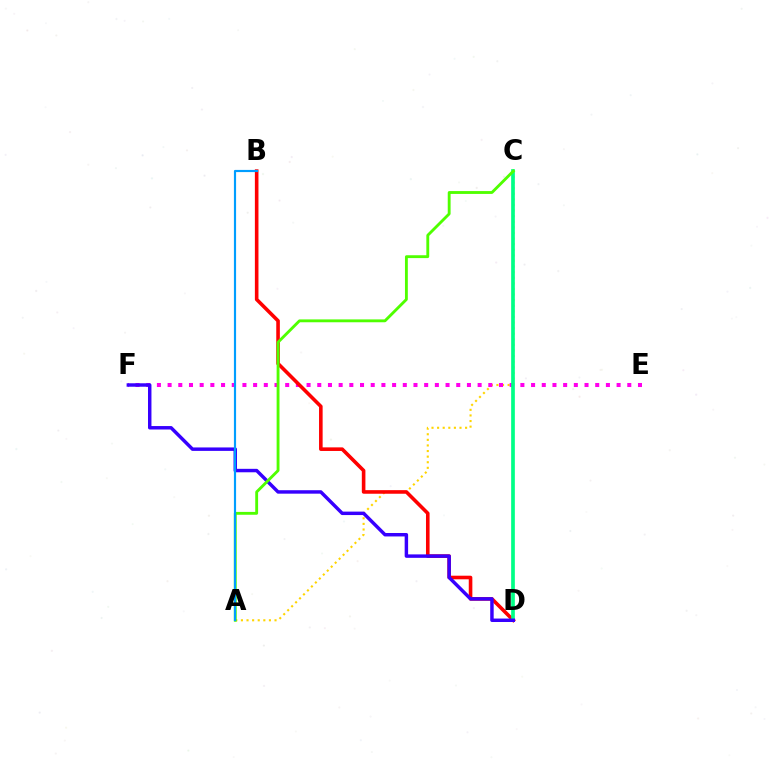{('A', 'C'): [{'color': '#ffd500', 'line_style': 'dotted', 'thickness': 1.52}, {'color': '#4fff00', 'line_style': 'solid', 'thickness': 2.06}], ('E', 'F'): [{'color': '#ff00ed', 'line_style': 'dotted', 'thickness': 2.9}], ('B', 'D'): [{'color': '#ff0000', 'line_style': 'solid', 'thickness': 2.59}], ('C', 'D'): [{'color': '#00ff86', 'line_style': 'solid', 'thickness': 2.66}], ('D', 'F'): [{'color': '#3700ff', 'line_style': 'solid', 'thickness': 2.49}], ('A', 'B'): [{'color': '#009eff', 'line_style': 'solid', 'thickness': 1.56}]}